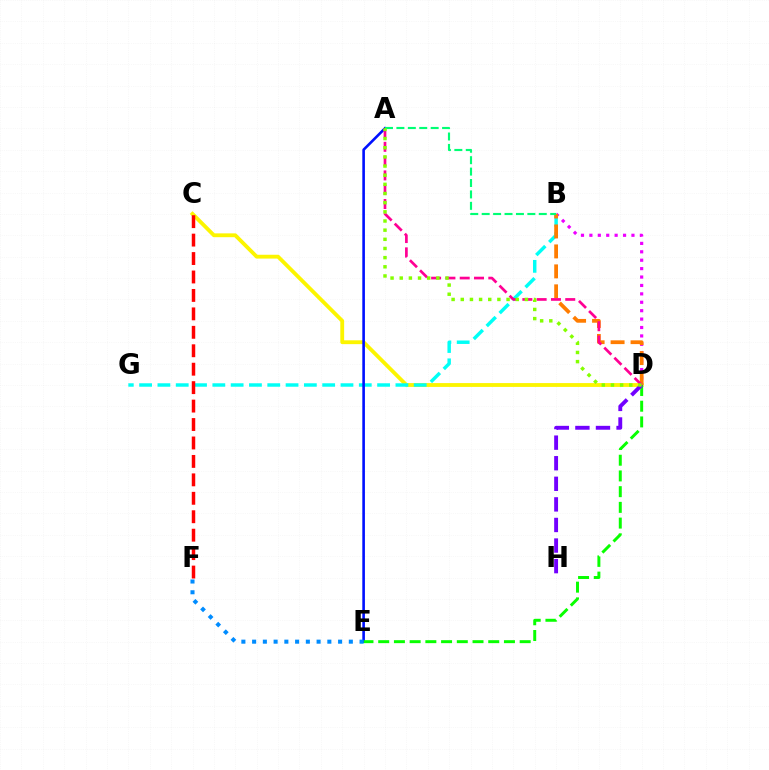{('B', 'D'): [{'color': '#ee00ff', 'line_style': 'dotted', 'thickness': 2.29}, {'color': '#ff7c00', 'line_style': 'dashed', 'thickness': 2.71}], ('C', 'D'): [{'color': '#fcf500', 'line_style': 'solid', 'thickness': 2.76}], ('B', 'G'): [{'color': '#00fff6', 'line_style': 'dashed', 'thickness': 2.49}], ('C', 'F'): [{'color': '#ff0000', 'line_style': 'dashed', 'thickness': 2.51}], ('A', 'E'): [{'color': '#0010ff', 'line_style': 'solid', 'thickness': 1.88}], ('D', 'E'): [{'color': '#08ff00', 'line_style': 'dashed', 'thickness': 2.14}], ('D', 'H'): [{'color': '#7200ff', 'line_style': 'dashed', 'thickness': 2.8}], ('A', 'D'): [{'color': '#ff0094', 'line_style': 'dashed', 'thickness': 1.94}, {'color': '#84ff00', 'line_style': 'dotted', 'thickness': 2.49}], ('E', 'F'): [{'color': '#008cff', 'line_style': 'dotted', 'thickness': 2.92}], ('A', 'B'): [{'color': '#00ff74', 'line_style': 'dashed', 'thickness': 1.55}]}